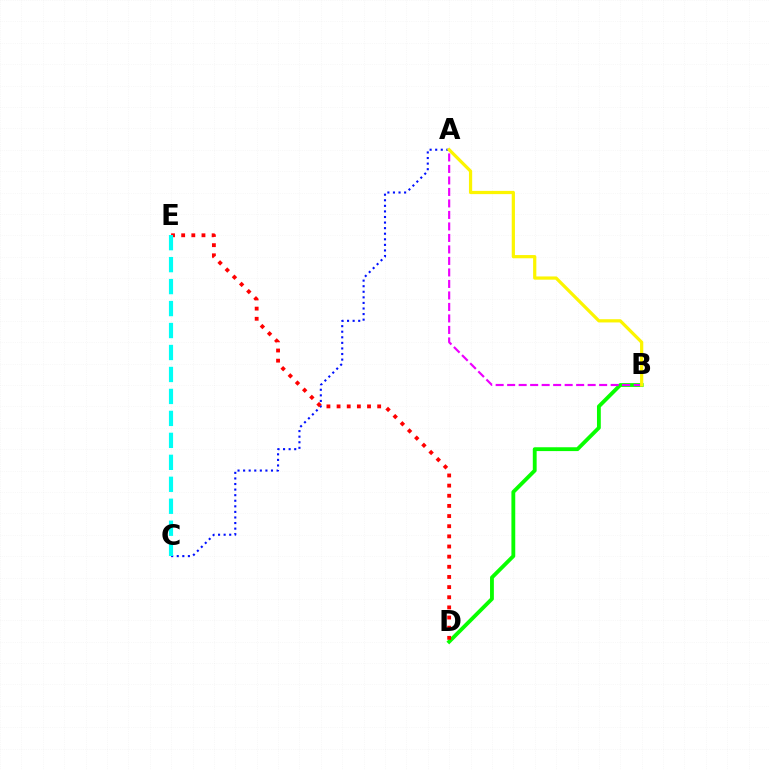{('B', 'D'): [{'color': '#08ff00', 'line_style': 'solid', 'thickness': 2.76}], ('A', 'B'): [{'color': '#ee00ff', 'line_style': 'dashed', 'thickness': 1.56}, {'color': '#fcf500', 'line_style': 'solid', 'thickness': 2.32}], ('A', 'C'): [{'color': '#0010ff', 'line_style': 'dotted', 'thickness': 1.51}], ('D', 'E'): [{'color': '#ff0000', 'line_style': 'dotted', 'thickness': 2.76}], ('C', 'E'): [{'color': '#00fff6', 'line_style': 'dashed', 'thickness': 2.98}]}